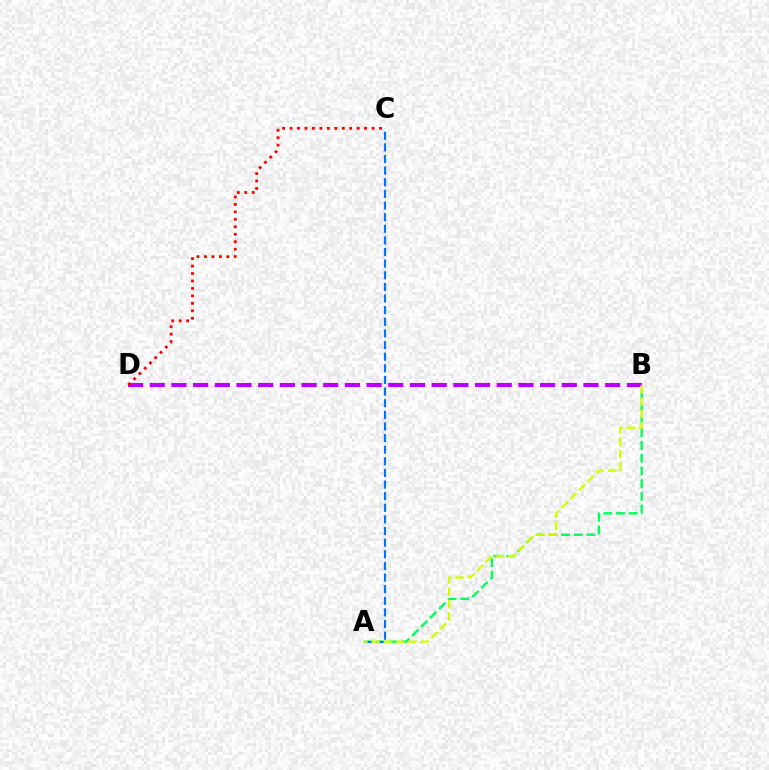{('A', 'B'): [{'color': '#00ff5c', 'line_style': 'dashed', 'thickness': 1.73}, {'color': '#d1ff00', 'line_style': 'dashed', 'thickness': 1.67}], ('A', 'C'): [{'color': '#0074ff', 'line_style': 'dashed', 'thickness': 1.58}], ('B', 'D'): [{'color': '#b900ff', 'line_style': 'dashed', 'thickness': 2.95}], ('C', 'D'): [{'color': '#ff0000', 'line_style': 'dotted', 'thickness': 2.03}]}